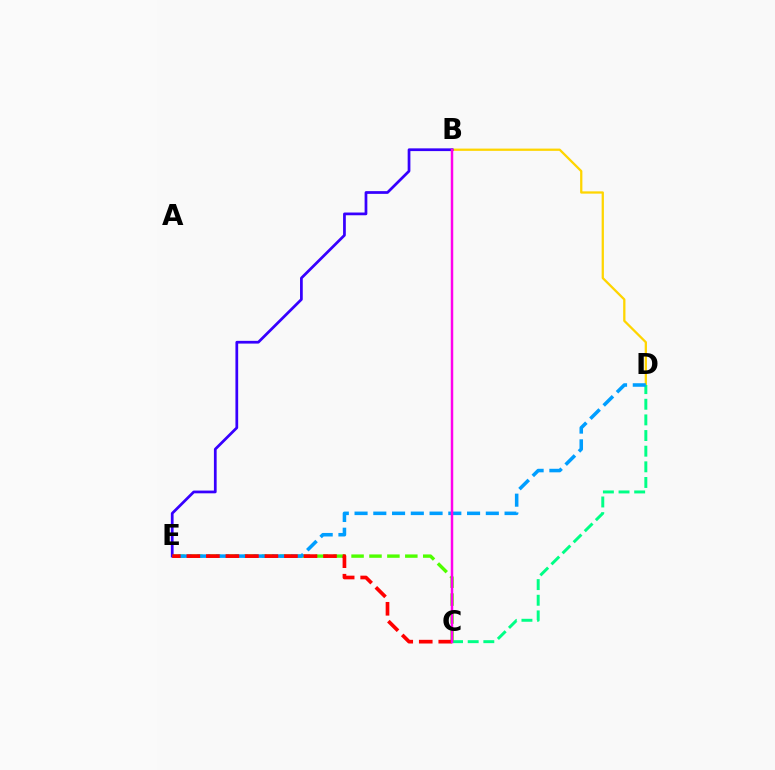{('B', 'D'): [{'color': '#ffd500', 'line_style': 'solid', 'thickness': 1.64}], ('C', 'D'): [{'color': '#00ff86', 'line_style': 'dashed', 'thickness': 2.13}], ('C', 'E'): [{'color': '#4fff00', 'line_style': 'dashed', 'thickness': 2.43}, {'color': '#ff0000', 'line_style': 'dashed', 'thickness': 2.65}], ('B', 'E'): [{'color': '#3700ff', 'line_style': 'solid', 'thickness': 1.97}], ('D', 'E'): [{'color': '#009eff', 'line_style': 'dashed', 'thickness': 2.55}], ('B', 'C'): [{'color': '#ff00ed', 'line_style': 'solid', 'thickness': 1.79}]}